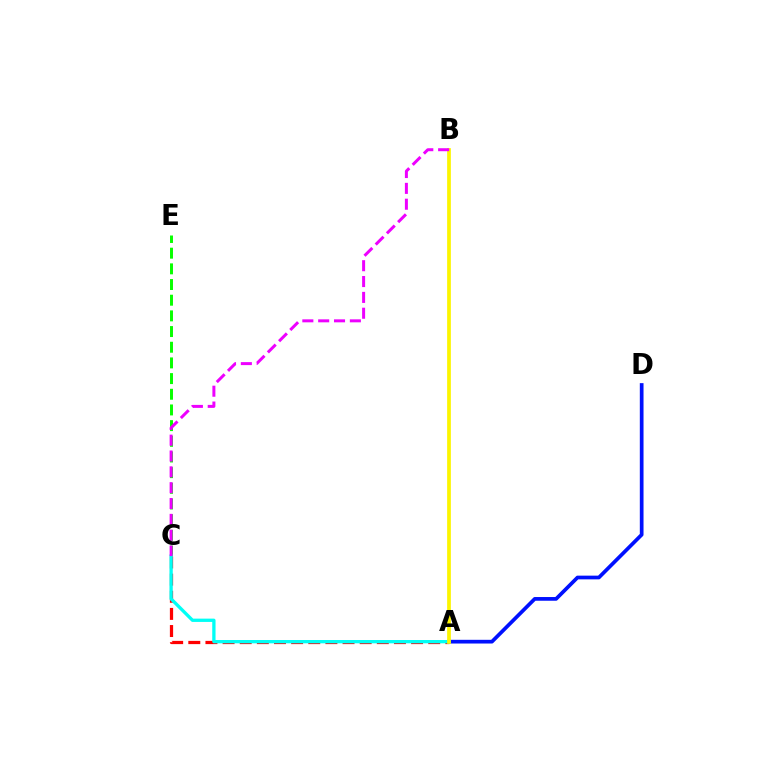{('A', 'C'): [{'color': '#ff0000', 'line_style': 'dashed', 'thickness': 2.33}, {'color': '#00fff6', 'line_style': 'solid', 'thickness': 2.38}], ('A', 'D'): [{'color': '#0010ff', 'line_style': 'solid', 'thickness': 2.67}], ('C', 'E'): [{'color': '#08ff00', 'line_style': 'dashed', 'thickness': 2.13}], ('A', 'B'): [{'color': '#fcf500', 'line_style': 'solid', 'thickness': 2.68}], ('B', 'C'): [{'color': '#ee00ff', 'line_style': 'dashed', 'thickness': 2.15}]}